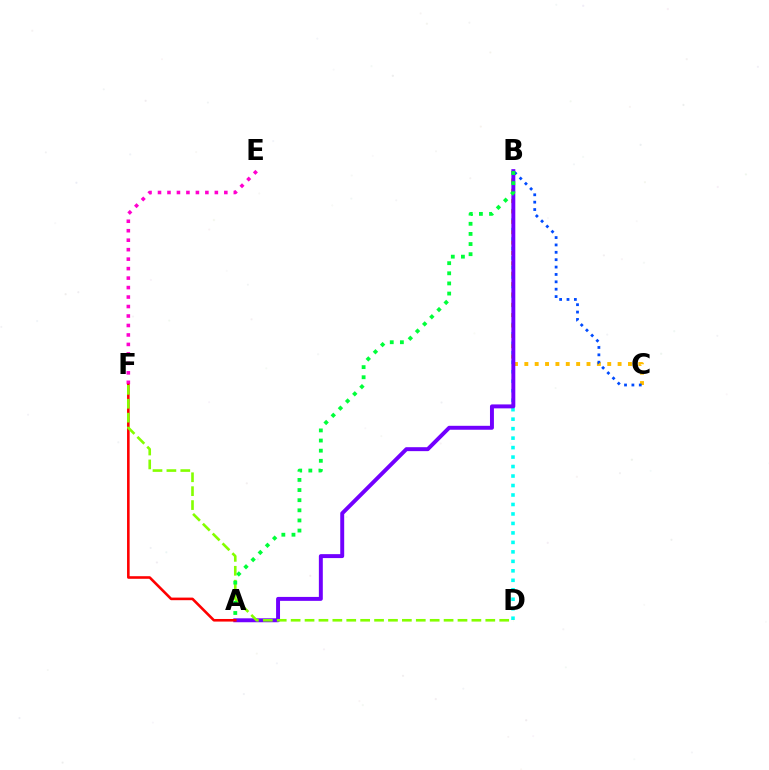{('B', 'D'): [{'color': '#00fff6', 'line_style': 'dotted', 'thickness': 2.58}], ('B', 'C'): [{'color': '#ffbd00', 'line_style': 'dotted', 'thickness': 2.82}, {'color': '#004bff', 'line_style': 'dotted', 'thickness': 2.0}], ('E', 'F'): [{'color': '#ff00cf', 'line_style': 'dotted', 'thickness': 2.57}], ('A', 'B'): [{'color': '#7200ff', 'line_style': 'solid', 'thickness': 2.84}, {'color': '#00ff39', 'line_style': 'dotted', 'thickness': 2.75}], ('A', 'F'): [{'color': '#ff0000', 'line_style': 'solid', 'thickness': 1.87}], ('D', 'F'): [{'color': '#84ff00', 'line_style': 'dashed', 'thickness': 1.89}]}